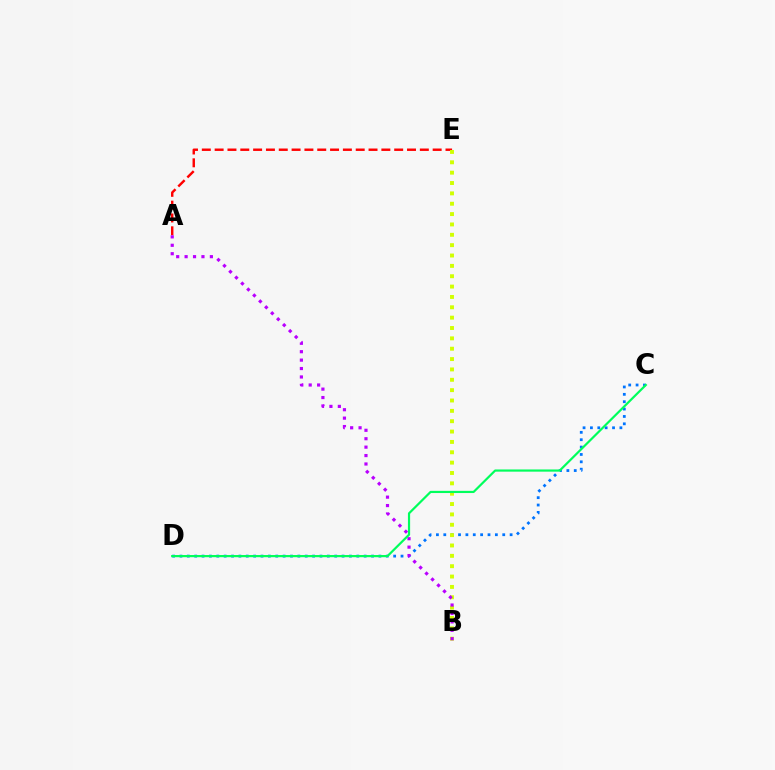{('A', 'E'): [{'color': '#ff0000', 'line_style': 'dashed', 'thickness': 1.74}], ('C', 'D'): [{'color': '#0074ff', 'line_style': 'dotted', 'thickness': 2.0}, {'color': '#00ff5c', 'line_style': 'solid', 'thickness': 1.58}], ('B', 'E'): [{'color': '#d1ff00', 'line_style': 'dotted', 'thickness': 2.81}], ('A', 'B'): [{'color': '#b900ff', 'line_style': 'dotted', 'thickness': 2.29}]}